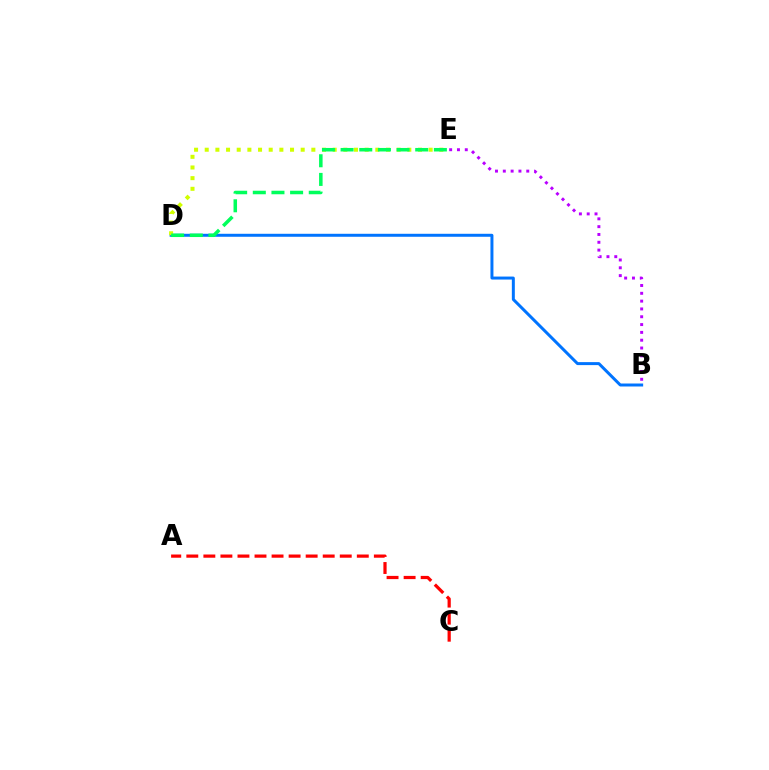{('B', 'E'): [{'color': '#b900ff', 'line_style': 'dotted', 'thickness': 2.12}], ('B', 'D'): [{'color': '#0074ff', 'line_style': 'solid', 'thickness': 2.15}], ('D', 'E'): [{'color': '#d1ff00', 'line_style': 'dotted', 'thickness': 2.9}, {'color': '#00ff5c', 'line_style': 'dashed', 'thickness': 2.53}], ('A', 'C'): [{'color': '#ff0000', 'line_style': 'dashed', 'thickness': 2.32}]}